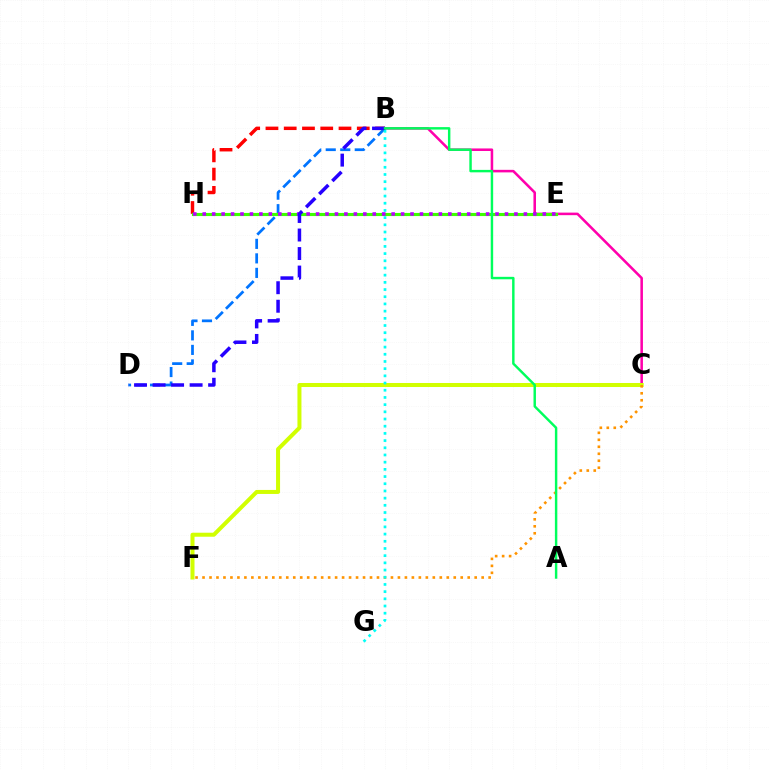{('B', 'C'): [{'color': '#ff00ac', 'line_style': 'solid', 'thickness': 1.84}], ('C', 'F'): [{'color': '#d1ff00', 'line_style': 'solid', 'thickness': 2.89}, {'color': '#ff9400', 'line_style': 'dotted', 'thickness': 1.9}], ('B', 'D'): [{'color': '#0074ff', 'line_style': 'dashed', 'thickness': 1.97}, {'color': '#2500ff', 'line_style': 'dashed', 'thickness': 2.52}], ('B', 'H'): [{'color': '#ff0000', 'line_style': 'dashed', 'thickness': 2.48}], ('E', 'H'): [{'color': '#3dff00', 'line_style': 'solid', 'thickness': 2.25}, {'color': '#b900ff', 'line_style': 'dotted', 'thickness': 2.57}], ('B', 'G'): [{'color': '#00fff6', 'line_style': 'dotted', 'thickness': 1.95}], ('A', 'B'): [{'color': '#00ff5c', 'line_style': 'solid', 'thickness': 1.76}]}